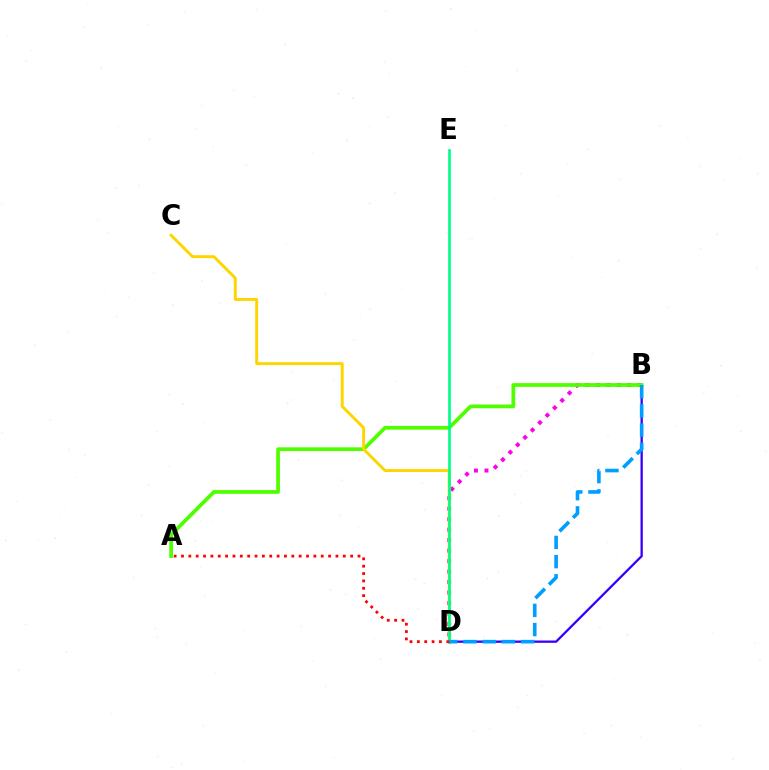{('B', 'D'): [{'color': '#3700ff', 'line_style': 'solid', 'thickness': 1.66}, {'color': '#ff00ed', 'line_style': 'dotted', 'thickness': 2.85}, {'color': '#009eff', 'line_style': 'dashed', 'thickness': 2.61}], ('A', 'B'): [{'color': '#4fff00', 'line_style': 'solid', 'thickness': 2.69}], ('C', 'D'): [{'color': '#ffd500', 'line_style': 'solid', 'thickness': 2.11}], ('D', 'E'): [{'color': '#00ff86', 'line_style': 'solid', 'thickness': 1.93}], ('A', 'D'): [{'color': '#ff0000', 'line_style': 'dotted', 'thickness': 2.0}]}